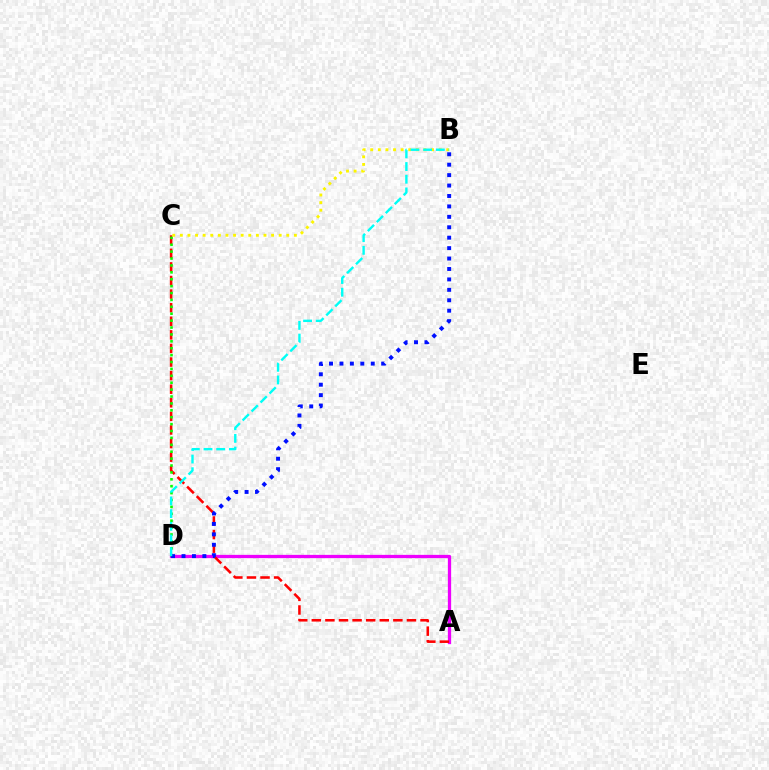{('A', 'D'): [{'color': '#ee00ff', 'line_style': 'solid', 'thickness': 2.36}], ('A', 'C'): [{'color': '#ff0000', 'line_style': 'dashed', 'thickness': 1.85}], ('C', 'D'): [{'color': '#08ff00', 'line_style': 'dotted', 'thickness': 1.87}], ('B', 'C'): [{'color': '#fcf500', 'line_style': 'dotted', 'thickness': 2.07}], ('B', 'D'): [{'color': '#0010ff', 'line_style': 'dotted', 'thickness': 2.83}, {'color': '#00fff6', 'line_style': 'dashed', 'thickness': 1.72}]}